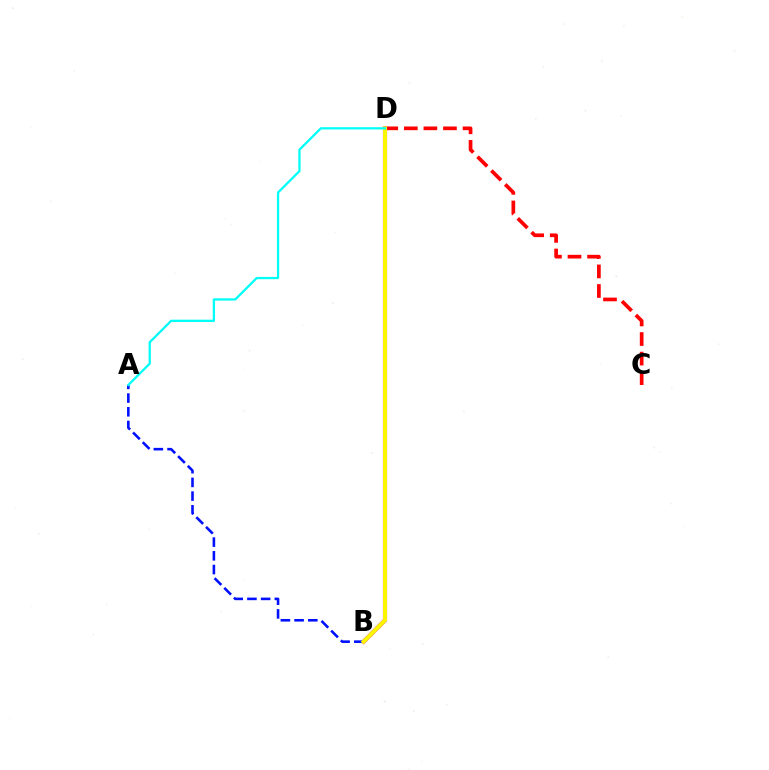{('B', 'D'): [{'color': '#08ff00', 'line_style': 'dotted', 'thickness': 2.76}, {'color': '#ee00ff', 'line_style': 'solid', 'thickness': 3.0}, {'color': '#fcf500', 'line_style': 'solid', 'thickness': 2.94}], ('C', 'D'): [{'color': '#ff0000', 'line_style': 'dashed', 'thickness': 2.66}], ('A', 'B'): [{'color': '#0010ff', 'line_style': 'dashed', 'thickness': 1.86}], ('A', 'D'): [{'color': '#00fff6', 'line_style': 'solid', 'thickness': 1.63}]}